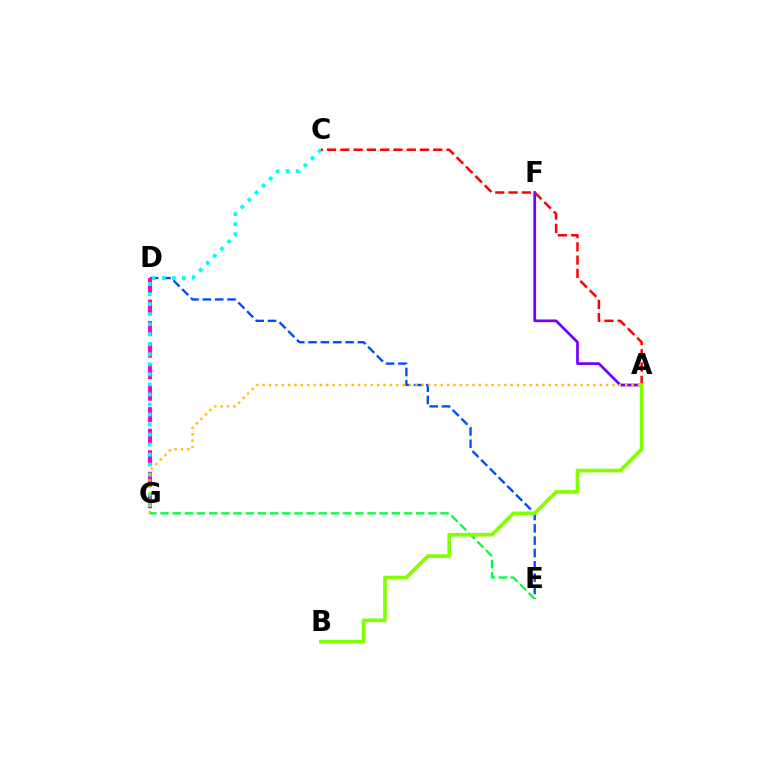{('A', 'F'): [{'color': '#7200ff', 'line_style': 'solid', 'thickness': 1.95}], ('D', 'E'): [{'color': '#004bff', 'line_style': 'dashed', 'thickness': 1.68}], ('D', 'G'): [{'color': '#ff00cf', 'line_style': 'dashed', 'thickness': 2.92}], ('C', 'G'): [{'color': '#00fff6', 'line_style': 'dotted', 'thickness': 2.73}], ('A', 'G'): [{'color': '#ffbd00', 'line_style': 'dotted', 'thickness': 1.73}], ('E', 'G'): [{'color': '#00ff39', 'line_style': 'dashed', 'thickness': 1.65}], ('A', 'C'): [{'color': '#ff0000', 'line_style': 'dashed', 'thickness': 1.8}], ('A', 'B'): [{'color': '#84ff00', 'line_style': 'solid', 'thickness': 2.65}]}